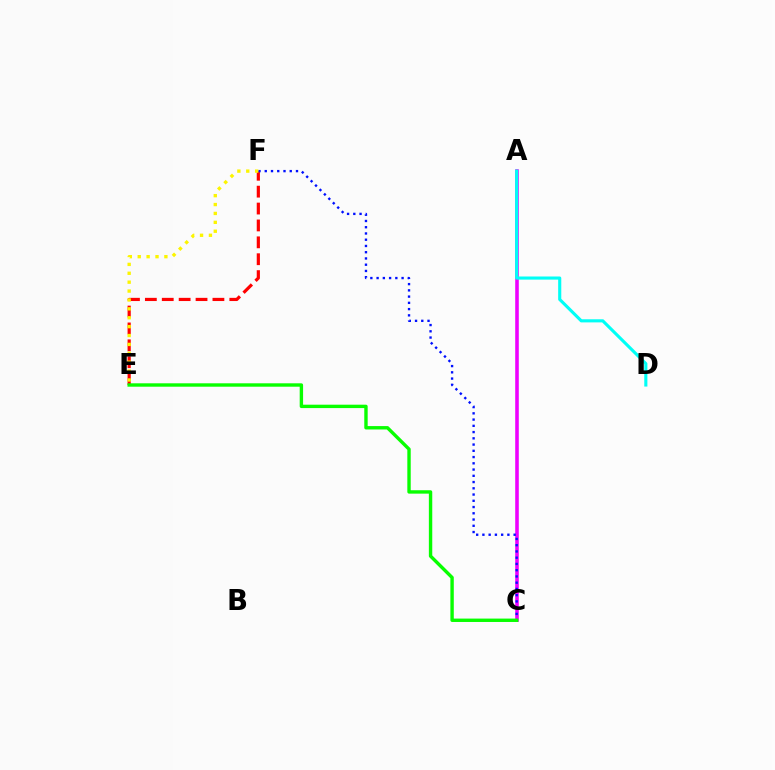{('A', 'C'): [{'color': '#ee00ff', 'line_style': 'solid', 'thickness': 2.57}], ('A', 'D'): [{'color': '#00fff6', 'line_style': 'solid', 'thickness': 2.24}], ('E', 'F'): [{'color': '#ff0000', 'line_style': 'dashed', 'thickness': 2.29}, {'color': '#fcf500', 'line_style': 'dotted', 'thickness': 2.42}], ('C', 'F'): [{'color': '#0010ff', 'line_style': 'dotted', 'thickness': 1.7}], ('C', 'E'): [{'color': '#08ff00', 'line_style': 'solid', 'thickness': 2.44}]}